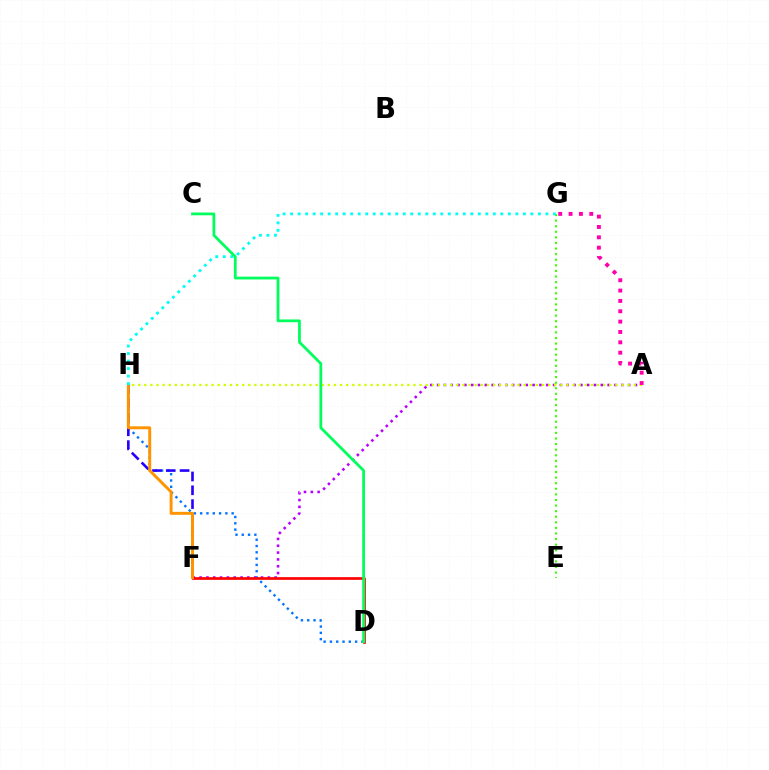{('E', 'G'): [{'color': '#3dff00', 'line_style': 'dotted', 'thickness': 1.52}], ('A', 'F'): [{'color': '#b900ff', 'line_style': 'dotted', 'thickness': 1.85}], ('A', 'H'): [{'color': '#d1ff00', 'line_style': 'dotted', 'thickness': 1.66}], ('D', 'H'): [{'color': '#0074ff', 'line_style': 'dotted', 'thickness': 1.71}], ('A', 'G'): [{'color': '#ff00ac', 'line_style': 'dotted', 'thickness': 2.81}], ('F', 'H'): [{'color': '#2500ff', 'line_style': 'dashed', 'thickness': 1.88}, {'color': '#ff9400', 'line_style': 'solid', 'thickness': 2.12}], ('D', 'F'): [{'color': '#ff0000', 'line_style': 'solid', 'thickness': 1.92}], ('G', 'H'): [{'color': '#00fff6', 'line_style': 'dotted', 'thickness': 2.04}], ('C', 'D'): [{'color': '#00ff5c', 'line_style': 'solid', 'thickness': 2.0}]}